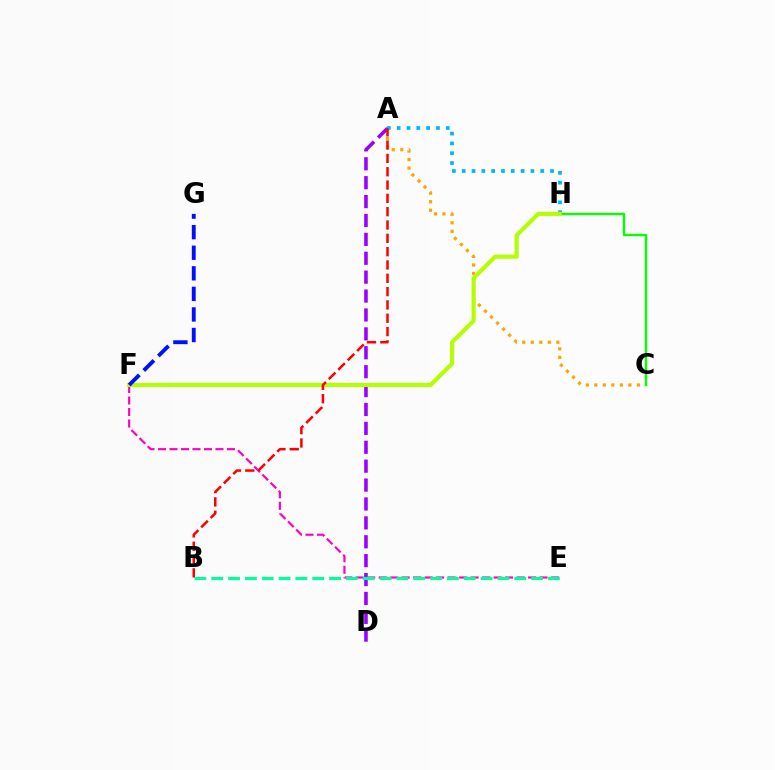{('A', 'C'): [{'color': '#ffa500', 'line_style': 'dotted', 'thickness': 2.32}], ('A', 'D'): [{'color': '#9b00ff', 'line_style': 'dashed', 'thickness': 2.57}], ('E', 'F'): [{'color': '#ff00bd', 'line_style': 'dashed', 'thickness': 1.56}], ('A', 'H'): [{'color': '#00b5ff', 'line_style': 'dotted', 'thickness': 2.67}], ('C', 'H'): [{'color': '#08ff00', 'line_style': 'solid', 'thickness': 1.72}], ('F', 'H'): [{'color': '#b3ff00', 'line_style': 'solid', 'thickness': 2.94}], ('B', 'E'): [{'color': '#00ff9d', 'line_style': 'dashed', 'thickness': 2.29}], ('A', 'B'): [{'color': '#ff0000', 'line_style': 'dashed', 'thickness': 1.81}], ('F', 'G'): [{'color': '#0010ff', 'line_style': 'dashed', 'thickness': 2.79}]}